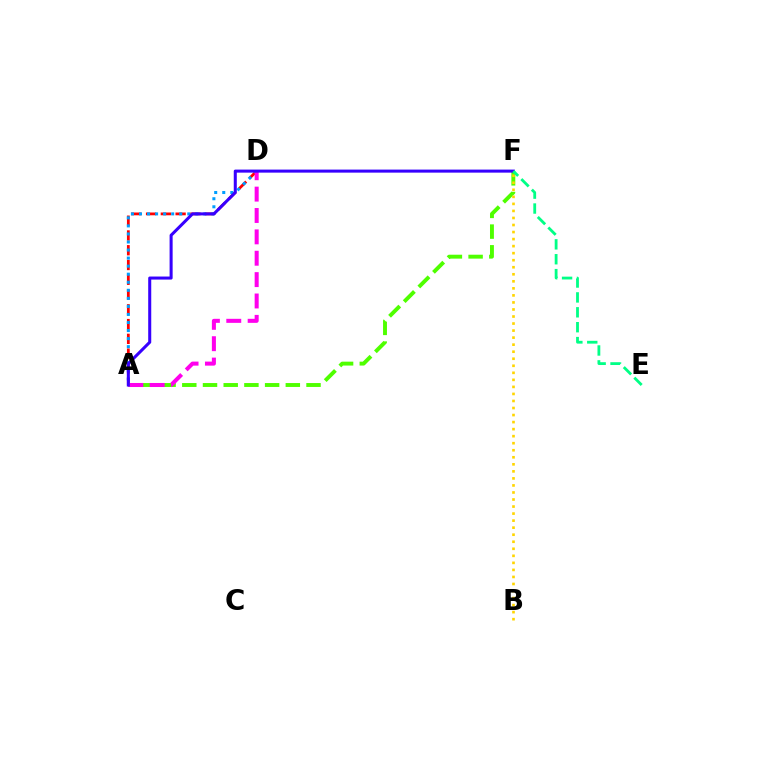{('A', 'D'): [{'color': '#ff0000', 'line_style': 'dashed', 'thickness': 2.01}, {'color': '#009eff', 'line_style': 'dotted', 'thickness': 2.19}, {'color': '#ff00ed', 'line_style': 'dashed', 'thickness': 2.9}], ('A', 'F'): [{'color': '#4fff00', 'line_style': 'dashed', 'thickness': 2.81}, {'color': '#3700ff', 'line_style': 'solid', 'thickness': 2.19}], ('B', 'F'): [{'color': '#ffd500', 'line_style': 'dotted', 'thickness': 1.91}], ('E', 'F'): [{'color': '#00ff86', 'line_style': 'dashed', 'thickness': 2.02}]}